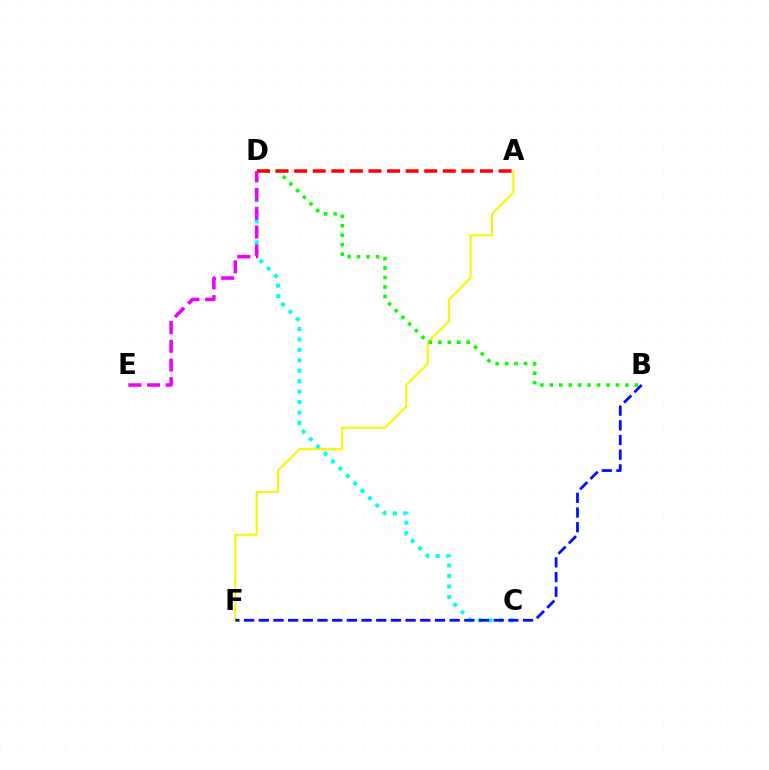{('A', 'F'): [{'color': '#fcf500', 'line_style': 'solid', 'thickness': 1.51}], ('C', 'D'): [{'color': '#00fff6', 'line_style': 'dotted', 'thickness': 2.84}], ('B', 'D'): [{'color': '#08ff00', 'line_style': 'dotted', 'thickness': 2.57}], ('B', 'F'): [{'color': '#0010ff', 'line_style': 'dashed', 'thickness': 1.99}], ('A', 'D'): [{'color': '#ff0000', 'line_style': 'dashed', 'thickness': 2.52}], ('D', 'E'): [{'color': '#ee00ff', 'line_style': 'dashed', 'thickness': 2.54}]}